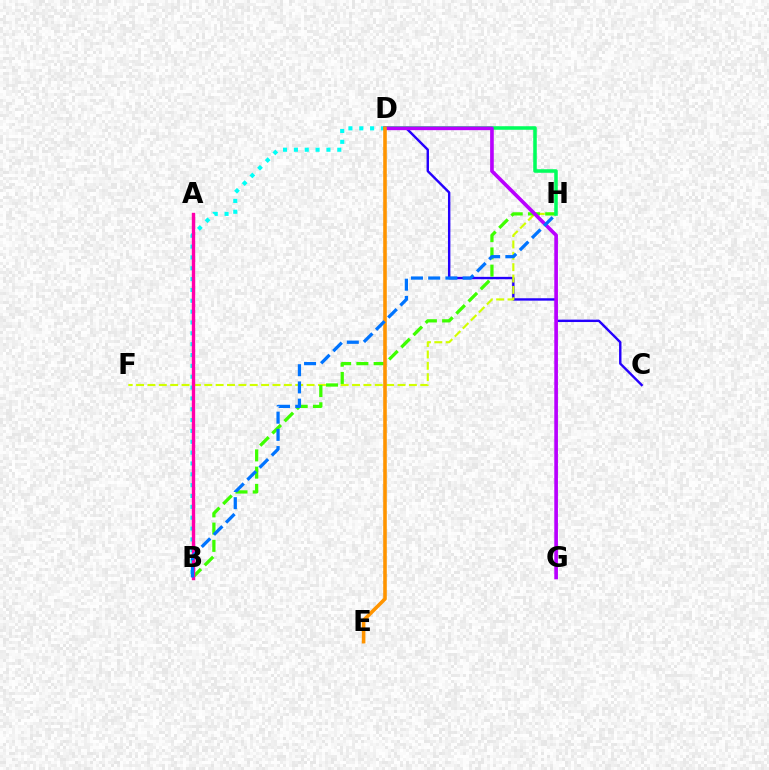{('C', 'D'): [{'color': '#2500ff', 'line_style': 'solid', 'thickness': 1.73}], ('A', 'B'): [{'color': '#ff0000', 'line_style': 'dotted', 'thickness': 2.15}, {'color': '#ff00ac', 'line_style': 'solid', 'thickness': 2.44}], ('F', 'H'): [{'color': '#d1ff00', 'line_style': 'dashed', 'thickness': 1.54}], ('B', 'H'): [{'color': '#3dff00', 'line_style': 'dashed', 'thickness': 2.34}, {'color': '#0074ff', 'line_style': 'dashed', 'thickness': 2.34}], ('D', 'H'): [{'color': '#00ff5c', 'line_style': 'solid', 'thickness': 2.55}], ('B', 'D'): [{'color': '#00fff6', 'line_style': 'dotted', 'thickness': 2.95}], ('D', 'G'): [{'color': '#b900ff', 'line_style': 'solid', 'thickness': 2.63}], ('D', 'E'): [{'color': '#ff9400', 'line_style': 'solid', 'thickness': 2.58}]}